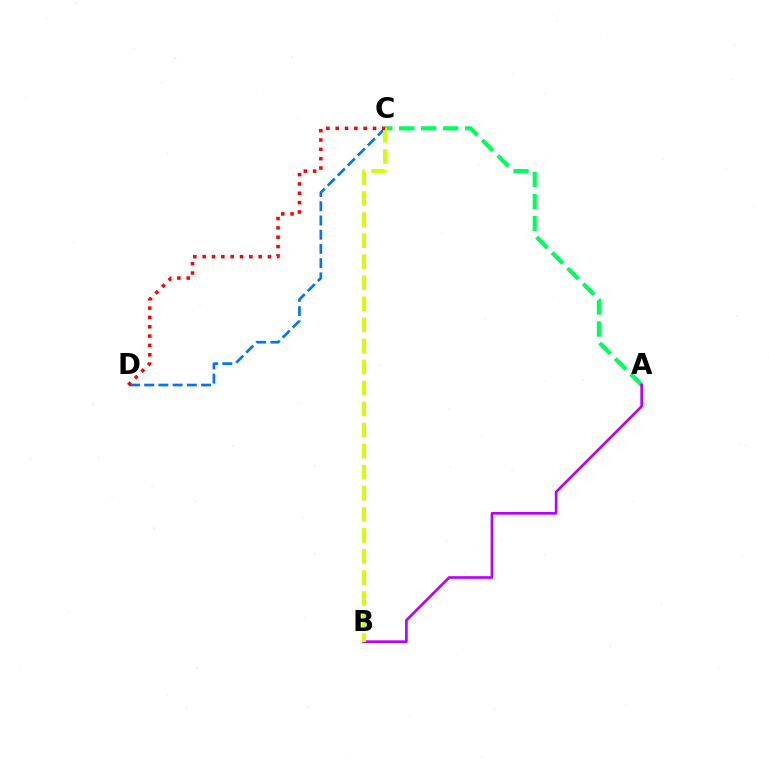{('C', 'D'): [{'color': '#0074ff', 'line_style': 'dashed', 'thickness': 1.93}, {'color': '#ff0000', 'line_style': 'dotted', 'thickness': 2.54}], ('A', 'C'): [{'color': '#00ff5c', 'line_style': 'dashed', 'thickness': 2.99}], ('A', 'B'): [{'color': '#b900ff', 'line_style': 'solid', 'thickness': 1.92}], ('B', 'C'): [{'color': '#d1ff00', 'line_style': 'dashed', 'thickness': 2.86}]}